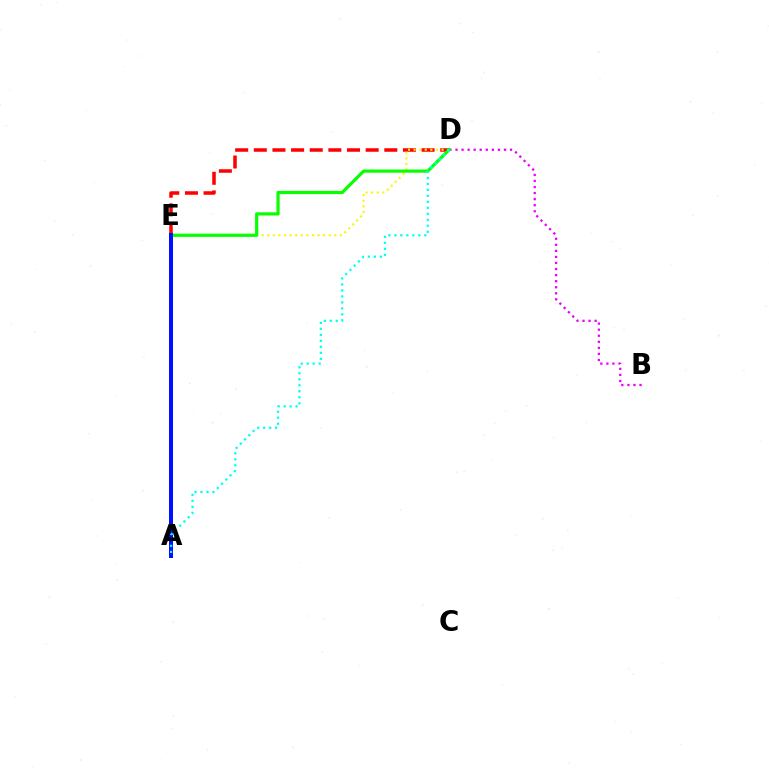{('B', 'D'): [{'color': '#ee00ff', 'line_style': 'dotted', 'thickness': 1.65}], ('D', 'E'): [{'color': '#ff0000', 'line_style': 'dashed', 'thickness': 2.53}, {'color': '#fcf500', 'line_style': 'dotted', 'thickness': 1.52}, {'color': '#08ff00', 'line_style': 'solid', 'thickness': 2.31}], ('A', 'E'): [{'color': '#0010ff', 'line_style': 'solid', 'thickness': 2.89}], ('A', 'D'): [{'color': '#00fff6', 'line_style': 'dotted', 'thickness': 1.63}]}